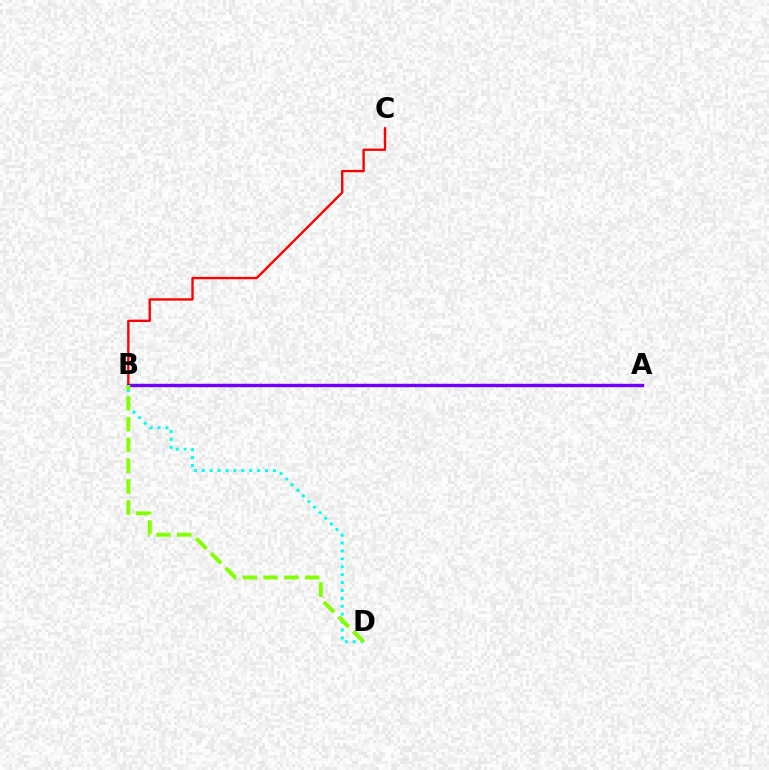{('B', 'C'): [{'color': '#ff0000', 'line_style': 'solid', 'thickness': 1.71}], ('B', 'D'): [{'color': '#00fff6', 'line_style': 'dotted', 'thickness': 2.15}, {'color': '#84ff00', 'line_style': 'dashed', 'thickness': 2.83}], ('A', 'B'): [{'color': '#7200ff', 'line_style': 'solid', 'thickness': 2.46}]}